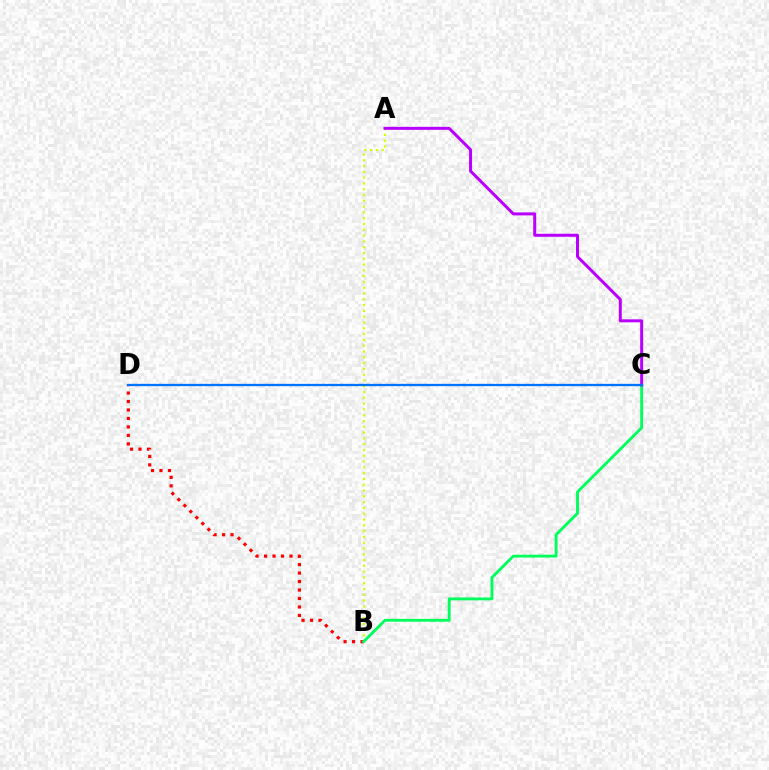{('A', 'B'): [{'color': '#d1ff00', 'line_style': 'dotted', 'thickness': 1.57}], ('B', 'D'): [{'color': '#ff0000', 'line_style': 'dotted', 'thickness': 2.3}], ('B', 'C'): [{'color': '#00ff5c', 'line_style': 'solid', 'thickness': 2.07}], ('A', 'C'): [{'color': '#b900ff', 'line_style': 'solid', 'thickness': 2.16}], ('C', 'D'): [{'color': '#0074ff', 'line_style': 'solid', 'thickness': 1.65}]}